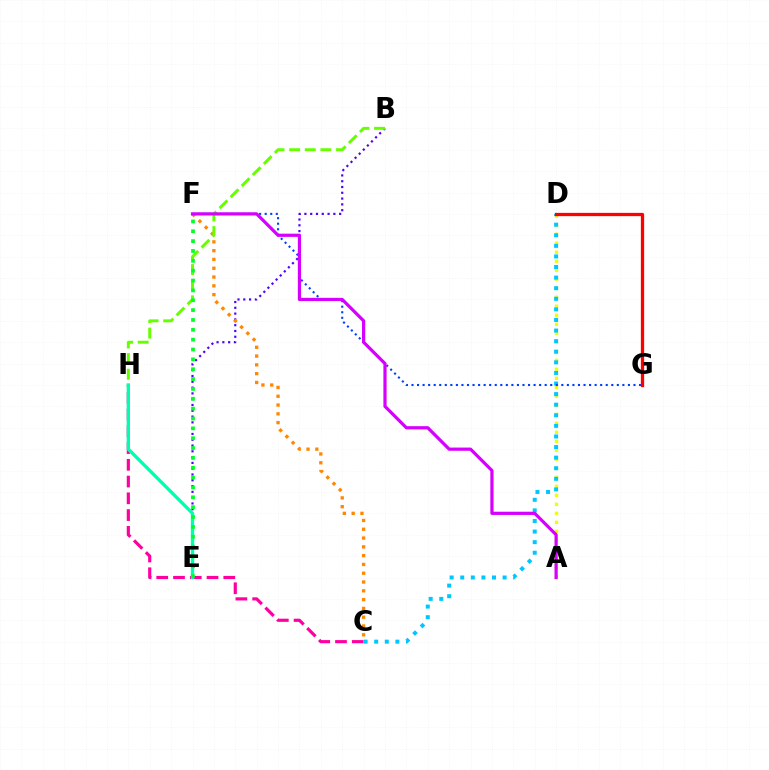{('B', 'E'): [{'color': '#4f00ff', 'line_style': 'dotted', 'thickness': 1.57}], ('C', 'F'): [{'color': '#ff8800', 'line_style': 'dotted', 'thickness': 2.39}], ('C', 'H'): [{'color': '#ff00a0', 'line_style': 'dashed', 'thickness': 2.28}], ('B', 'H'): [{'color': '#66ff00', 'line_style': 'dashed', 'thickness': 2.12}], ('A', 'D'): [{'color': '#eeff00', 'line_style': 'dotted', 'thickness': 2.45}], ('C', 'D'): [{'color': '#00c7ff', 'line_style': 'dotted', 'thickness': 2.88}], ('E', 'H'): [{'color': '#00ffaf', 'line_style': 'solid', 'thickness': 2.42}], ('F', 'G'): [{'color': '#003fff', 'line_style': 'dotted', 'thickness': 1.51}], ('A', 'F'): [{'color': '#d600ff', 'line_style': 'solid', 'thickness': 2.31}], ('D', 'G'): [{'color': '#ff0000', 'line_style': 'solid', 'thickness': 2.36}], ('E', 'F'): [{'color': '#00ff27', 'line_style': 'dotted', 'thickness': 2.68}]}